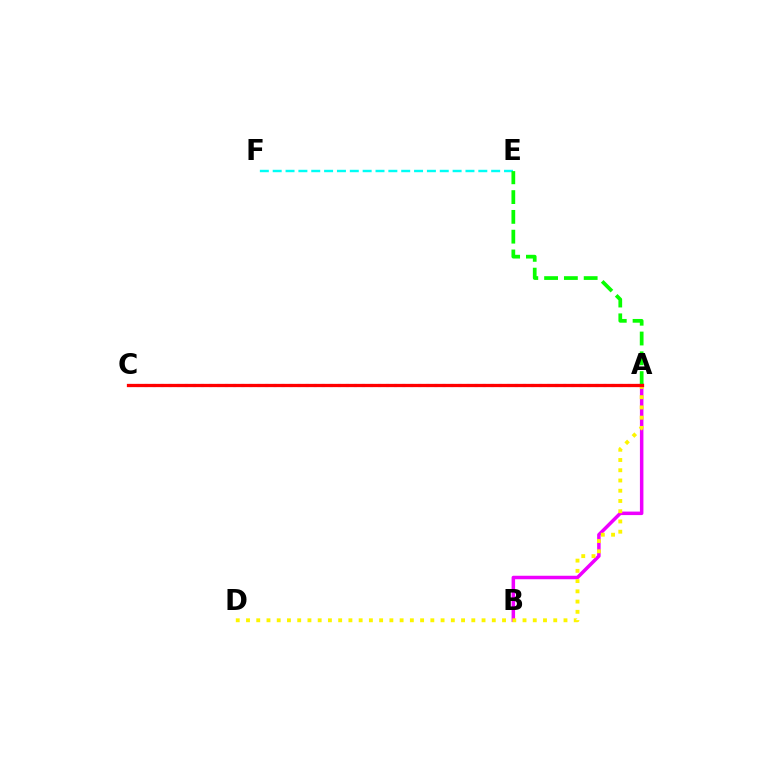{('A', 'B'): [{'color': '#ee00ff', 'line_style': 'solid', 'thickness': 2.52}], ('A', 'D'): [{'color': '#fcf500', 'line_style': 'dotted', 'thickness': 2.78}], ('E', 'F'): [{'color': '#00fff6', 'line_style': 'dashed', 'thickness': 1.75}], ('A', 'E'): [{'color': '#08ff00', 'line_style': 'dashed', 'thickness': 2.69}], ('A', 'C'): [{'color': '#0010ff', 'line_style': 'dotted', 'thickness': 2.19}, {'color': '#ff0000', 'line_style': 'solid', 'thickness': 2.35}]}